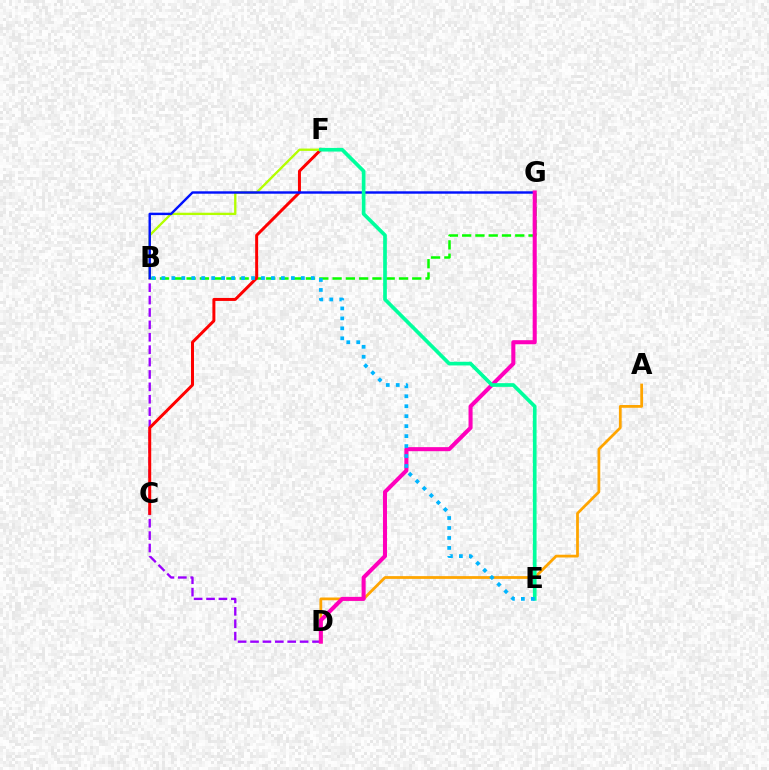{('B', 'D'): [{'color': '#9b00ff', 'line_style': 'dashed', 'thickness': 1.68}], ('B', 'G'): [{'color': '#08ff00', 'line_style': 'dashed', 'thickness': 1.8}, {'color': '#0010ff', 'line_style': 'solid', 'thickness': 1.74}], ('C', 'F'): [{'color': '#ff0000', 'line_style': 'solid', 'thickness': 2.15}], ('B', 'F'): [{'color': '#b3ff00', 'line_style': 'solid', 'thickness': 1.68}], ('A', 'D'): [{'color': '#ffa500', 'line_style': 'solid', 'thickness': 1.99}], ('D', 'G'): [{'color': '#ff00bd', 'line_style': 'solid', 'thickness': 2.92}], ('E', 'F'): [{'color': '#00ff9d', 'line_style': 'solid', 'thickness': 2.65}], ('B', 'E'): [{'color': '#00b5ff', 'line_style': 'dotted', 'thickness': 2.71}]}